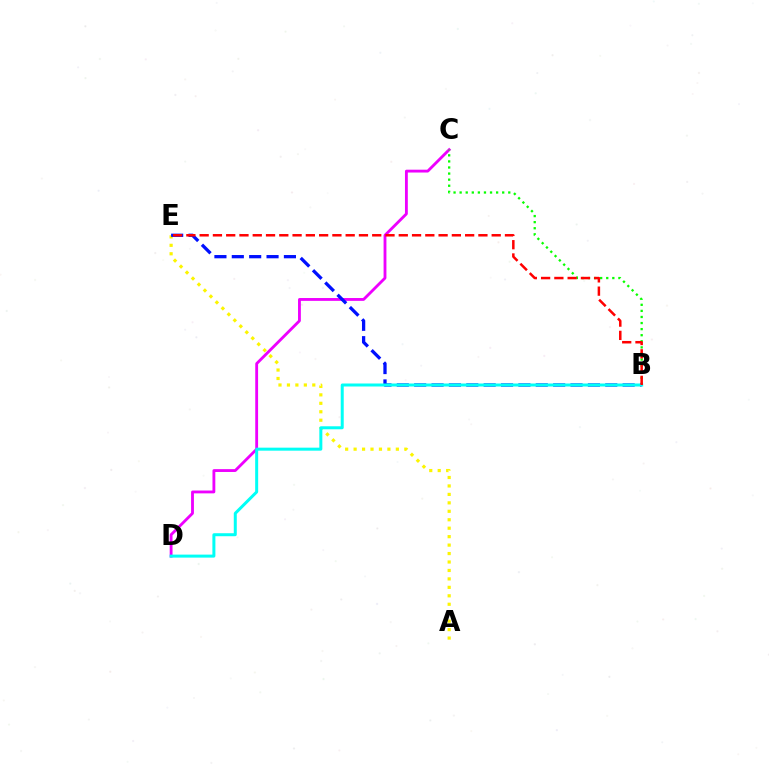{('C', 'D'): [{'color': '#ee00ff', 'line_style': 'solid', 'thickness': 2.04}], ('B', 'C'): [{'color': '#08ff00', 'line_style': 'dotted', 'thickness': 1.65}], ('A', 'E'): [{'color': '#fcf500', 'line_style': 'dotted', 'thickness': 2.3}], ('B', 'E'): [{'color': '#0010ff', 'line_style': 'dashed', 'thickness': 2.36}, {'color': '#ff0000', 'line_style': 'dashed', 'thickness': 1.8}], ('B', 'D'): [{'color': '#00fff6', 'line_style': 'solid', 'thickness': 2.16}]}